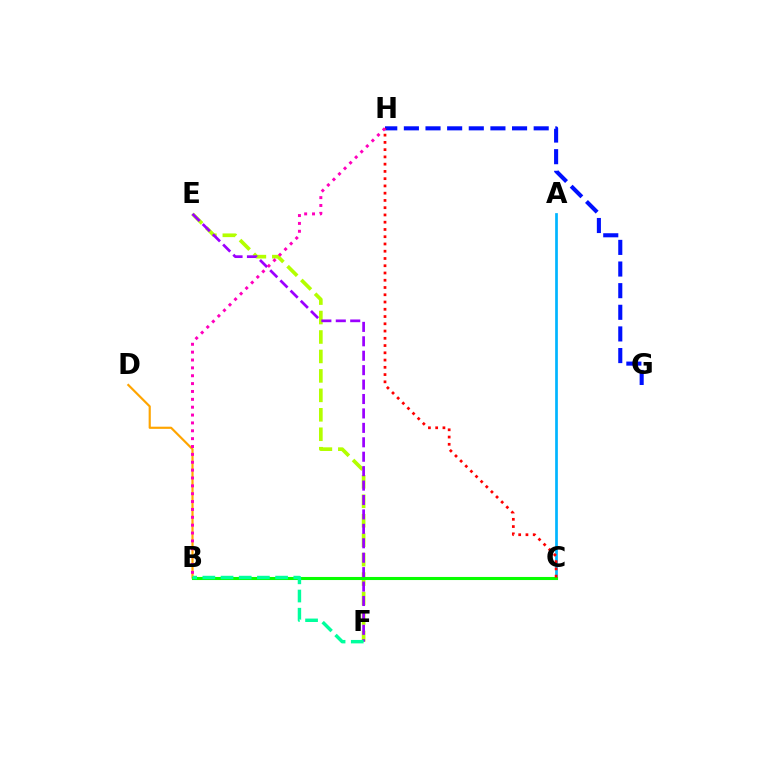{('E', 'F'): [{'color': '#b3ff00', 'line_style': 'dashed', 'thickness': 2.64}, {'color': '#9b00ff', 'line_style': 'dashed', 'thickness': 1.96}], ('B', 'D'): [{'color': '#ffa500', 'line_style': 'solid', 'thickness': 1.56}], ('G', 'H'): [{'color': '#0010ff', 'line_style': 'dashed', 'thickness': 2.94}], ('A', 'C'): [{'color': '#00b5ff', 'line_style': 'solid', 'thickness': 1.95}], ('B', 'C'): [{'color': '#08ff00', 'line_style': 'solid', 'thickness': 2.22}], ('B', 'F'): [{'color': '#00ff9d', 'line_style': 'dashed', 'thickness': 2.47}], ('C', 'H'): [{'color': '#ff0000', 'line_style': 'dotted', 'thickness': 1.97}], ('B', 'H'): [{'color': '#ff00bd', 'line_style': 'dotted', 'thickness': 2.14}]}